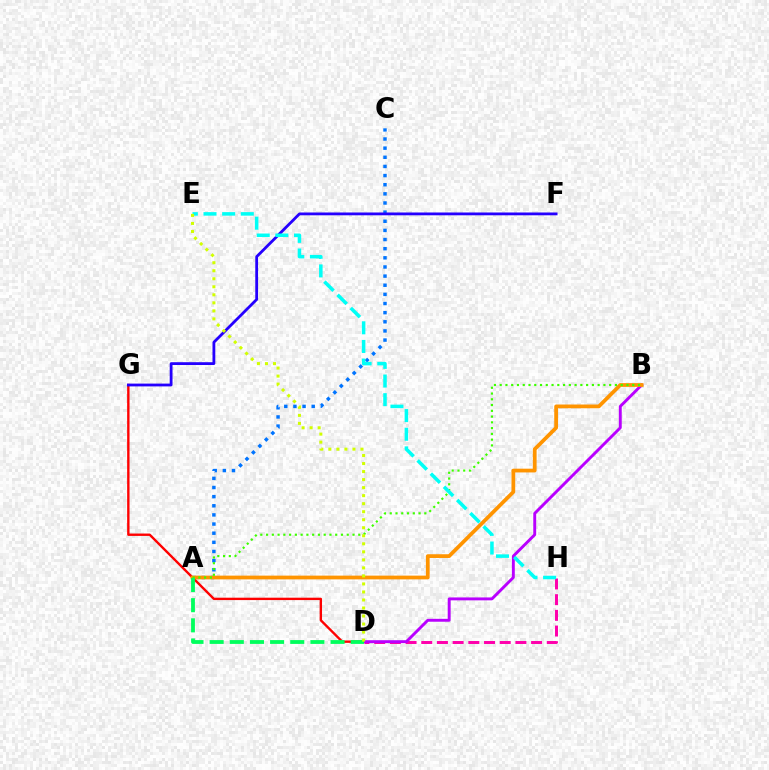{('A', 'C'): [{'color': '#0074ff', 'line_style': 'dotted', 'thickness': 2.48}], ('D', 'H'): [{'color': '#ff00ac', 'line_style': 'dashed', 'thickness': 2.13}], ('D', 'G'): [{'color': '#ff0000', 'line_style': 'solid', 'thickness': 1.71}], ('B', 'D'): [{'color': '#b900ff', 'line_style': 'solid', 'thickness': 2.09}], ('A', 'B'): [{'color': '#ff9400', 'line_style': 'solid', 'thickness': 2.7}, {'color': '#3dff00', 'line_style': 'dotted', 'thickness': 1.57}], ('F', 'G'): [{'color': '#2500ff', 'line_style': 'solid', 'thickness': 2.02}], ('E', 'H'): [{'color': '#00fff6', 'line_style': 'dashed', 'thickness': 2.53}], ('A', 'D'): [{'color': '#00ff5c', 'line_style': 'dashed', 'thickness': 2.74}], ('D', 'E'): [{'color': '#d1ff00', 'line_style': 'dotted', 'thickness': 2.18}]}